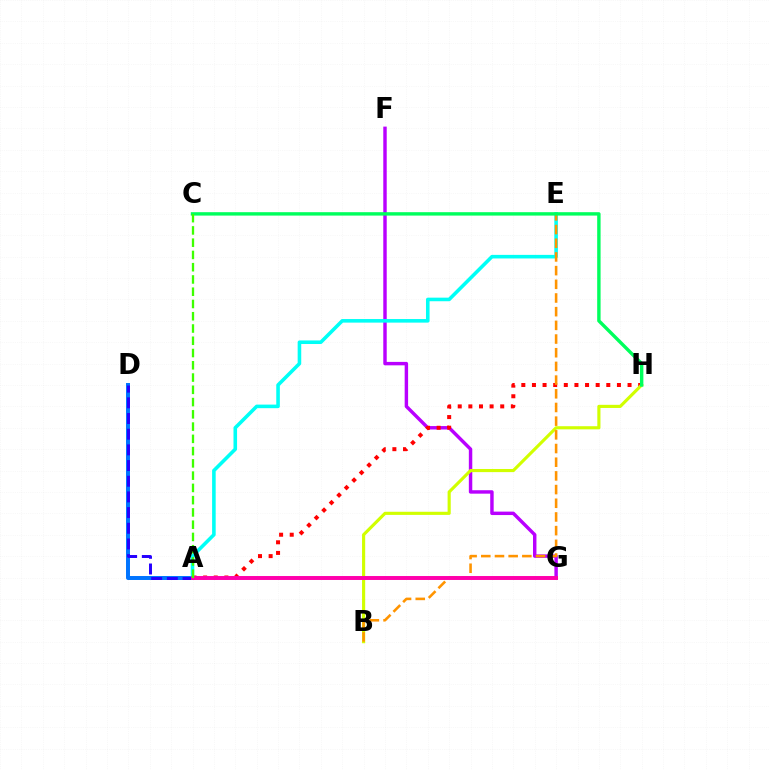{('F', 'G'): [{'color': '#b900ff', 'line_style': 'solid', 'thickness': 2.47}], ('A', 'D'): [{'color': '#0074ff', 'line_style': 'solid', 'thickness': 2.86}, {'color': '#2500ff', 'line_style': 'dashed', 'thickness': 2.13}], ('A', 'H'): [{'color': '#ff0000', 'line_style': 'dotted', 'thickness': 2.89}], ('A', 'E'): [{'color': '#00fff6', 'line_style': 'solid', 'thickness': 2.58}], ('B', 'H'): [{'color': '#d1ff00', 'line_style': 'solid', 'thickness': 2.26}], ('B', 'E'): [{'color': '#ff9400', 'line_style': 'dashed', 'thickness': 1.86}], ('C', 'H'): [{'color': '#00ff5c', 'line_style': 'solid', 'thickness': 2.45}], ('A', 'G'): [{'color': '#ff00ac', 'line_style': 'solid', 'thickness': 2.84}], ('A', 'C'): [{'color': '#3dff00', 'line_style': 'dashed', 'thickness': 1.67}]}